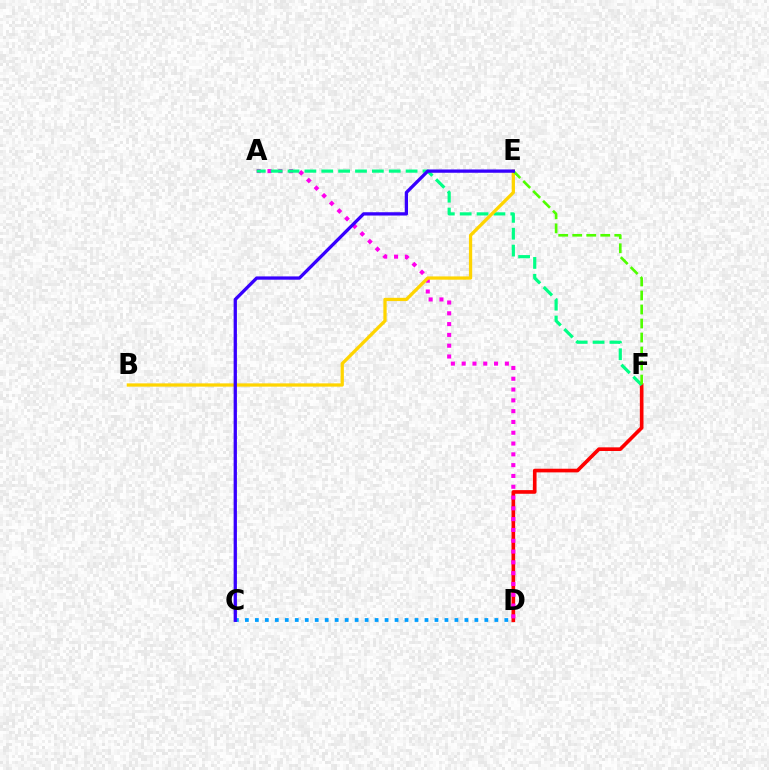{('D', 'F'): [{'color': '#ff0000', 'line_style': 'solid', 'thickness': 2.63}], ('A', 'D'): [{'color': '#ff00ed', 'line_style': 'dotted', 'thickness': 2.93}], ('A', 'F'): [{'color': '#00ff86', 'line_style': 'dashed', 'thickness': 2.29}], ('C', 'D'): [{'color': '#009eff', 'line_style': 'dotted', 'thickness': 2.71}], ('B', 'E'): [{'color': '#ffd500', 'line_style': 'solid', 'thickness': 2.35}], ('E', 'F'): [{'color': '#4fff00', 'line_style': 'dashed', 'thickness': 1.9}], ('C', 'E'): [{'color': '#3700ff', 'line_style': 'solid', 'thickness': 2.37}]}